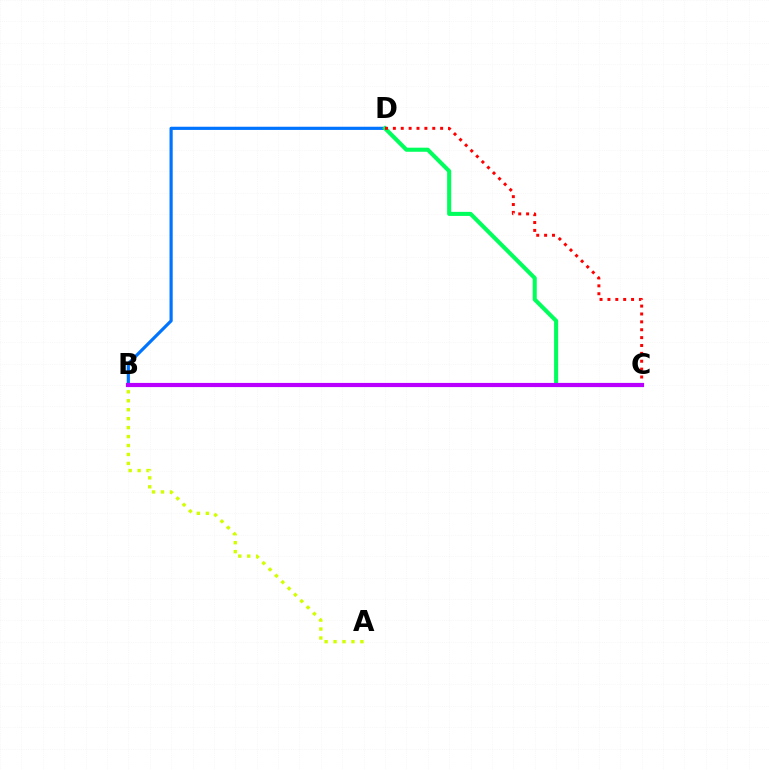{('B', 'D'): [{'color': '#0074ff', 'line_style': 'solid', 'thickness': 2.29}], ('A', 'B'): [{'color': '#d1ff00', 'line_style': 'dotted', 'thickness': 2.43}], ('C', 'D'): [{'color': '#00ff5c', 'line_style': 'solid', 'thickness': 2.93}, {'color': '#ff0000', 'line_style': 'dotted', 'thickness': 2.14}], ('B', 'C'): [{'color': '#b900ff', 'line_style': 'solid', 'thickness': 2.99}]}